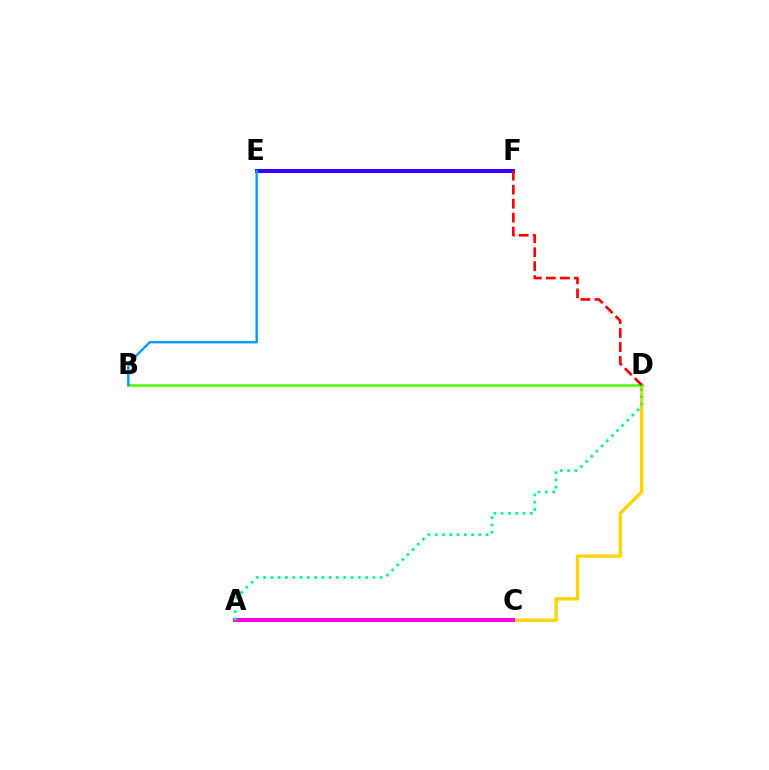{('C', 'D'): [{'color': '#ffd500', 'line_style': 'solid', 'thickness': 2.41}], ('B', 'D'): [{'color': '#4fff00', 'line_style': 'solid', 'thickness': 1.85}], ('E', 'F'): [{'color': '#3700ff', 'line_style': 'solid', 'thickness': 2.87}], ('B', 'E'): [{'color': '#009eff', 'line_style': 'solid', 'thickness': 1.72}], ('A', 'C'): [{'color': '#ff00ed', 'line_style': 'solid', 'thickness': 2.86}], ('D', 'F'): [{'color': '#ff0000', 'line_style': 'dashed', 'thickness': 1.9}], ('A', 'D'): [{'color': '#00ff86', 'line_style': 'dotted', 'thickness': 1.98}]}